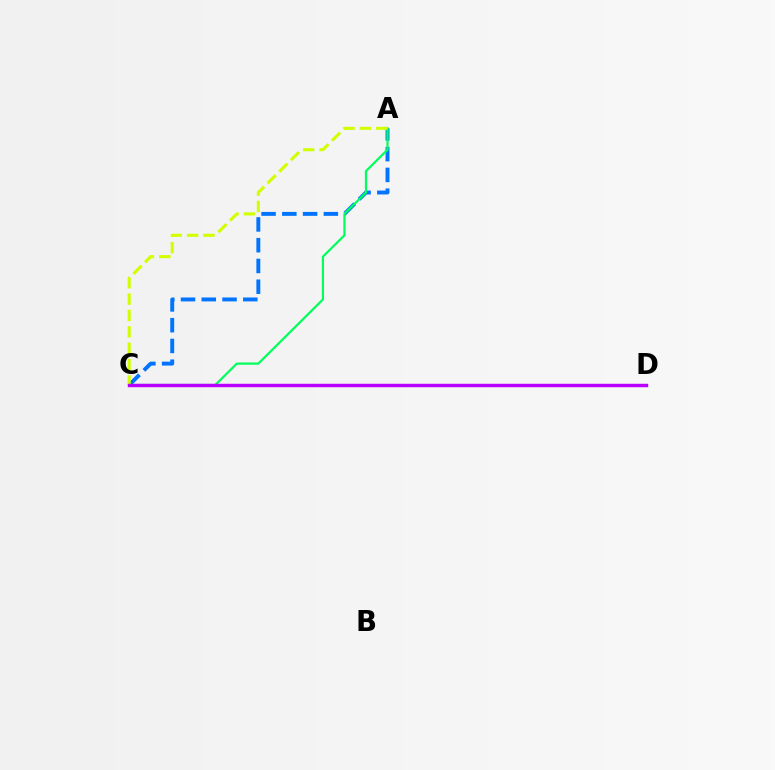{('A', 'C'): [{'color': '#0074ff', 'line_style': 'dashed', 'thickness': 2.82}, {'color': '#00ff5c', 'line_style': 'solid', 'thickness': 1.59}, {'color': '#d1ff00', 'line_style': 'dashed', 'thickness': 2.23}], ('C', 'D'): [{'color': '#ff0000', 'line_style': 'dashed', 'thickness': 2.08}, {'color': '#b900ff', 'line_style': 'solid', 'thickness': 2.48}]}